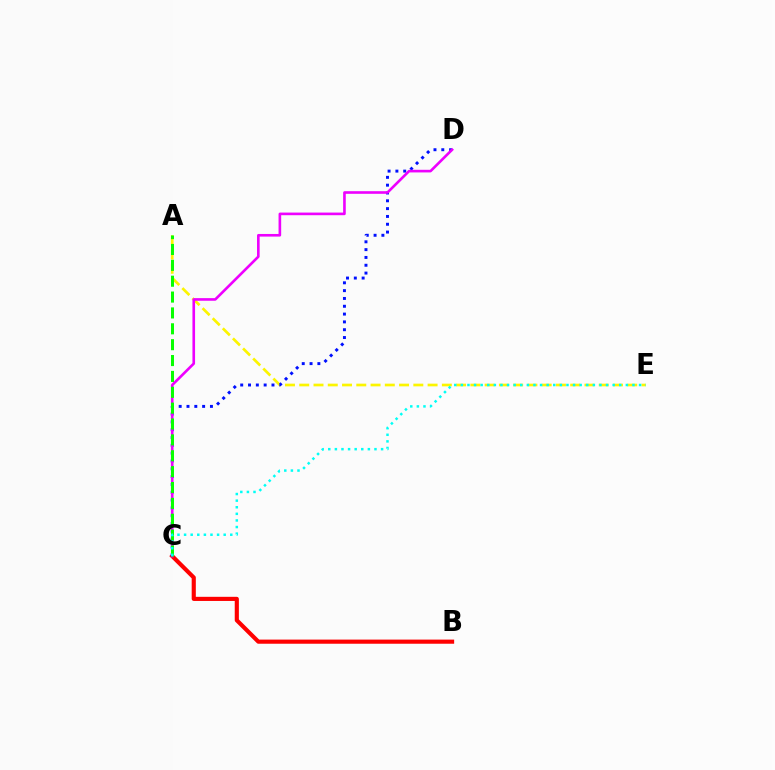{('B', 'C'): [{'color': '#ff0000', 'line_style': 'solid', 'thickness': 2.98}], ('A', 'E'): [{'color': '#fcf500', 'line_style': 'dashed', 'thickness': 1.94}], ('C', 'D'): [{'color': '#0010ff', 'line_style': 'dotted', 'thickness': 2.12}, {'color': '#ee00ff', 'line_style': 'solid', 'thickness': 1.89}], ('A', 'C'): [{'color': '#08ff00', 'line_style': 'dashed', 'thickness': 2.16}], ('C', 'E'): [{'color': '#00fff6', 'line_style': 'dotted', 'thickness': 1.79}]}